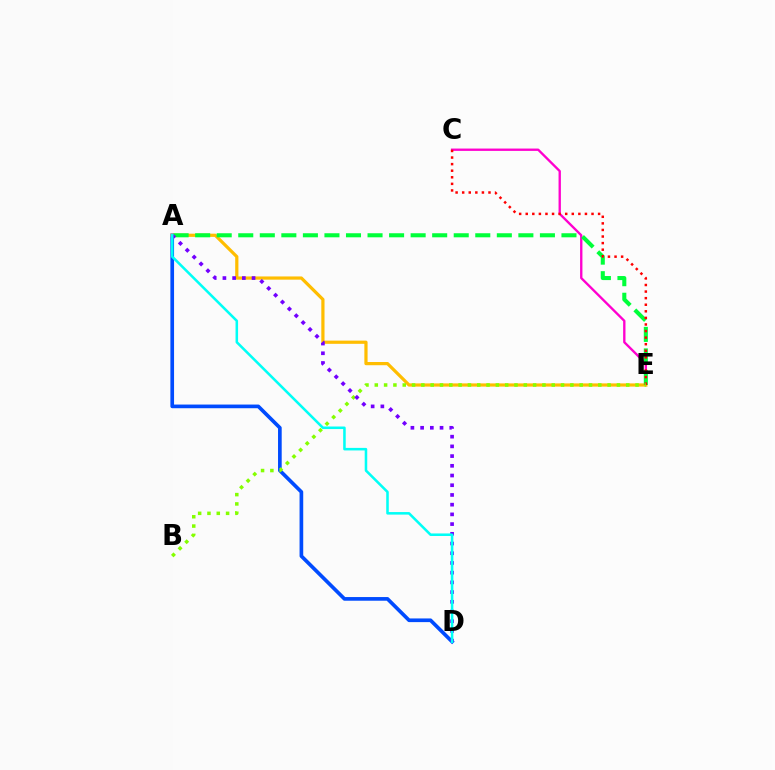{('C', 'E'): [{'color': '#ff00cf', 'line_style': 'solid', 'thickness': 1.69}, {'color': '#ff0000', 'line_style': 'dotted', 'thickness': 1.79}], ('A', 'D'): [{'color': '#004bff', 'line_style': 'solid', 'thickness': 2.64}, {'color': '#7200ff', 'line_style': 'dotted', 'thickness': 2.64}, {'color': '#00fff6', 'line_style': 'solid', 'thickness': 1.83}], ('A', 'E'): [{'color': '#ffbd00', 'line_style': 'solid', 'thickness': 2.31}, {'color': '#00ff39', 'line_style': 'dashed', 'thickness': 2.93}], ('B', 'E'): [{'color': '#84ff00', 'line_style': 'dotted', 'thickness': 2.53}]}